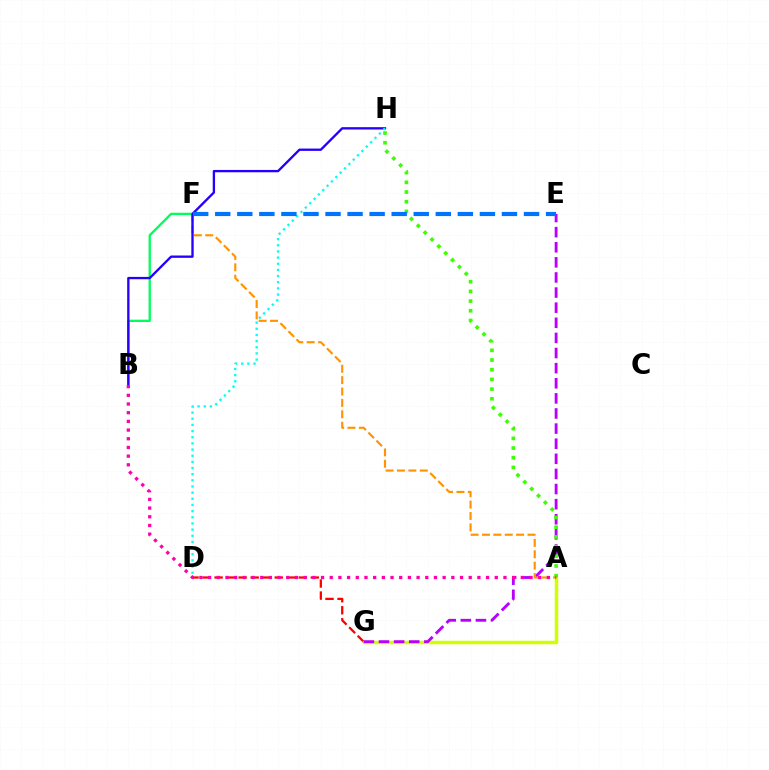{('D', 'G'): [{'color': '#ff0000', 'line_style': 'dashed', 'thickness': 1.63}], ('A', 'G'): [{'color': '#d1ff00', 'line_style': 'solid', 'thickness': 2.52}], ('E', 'G'): [{'color': '#b900ff', 'line_style': 'dashed', 'thickness': 2.05}], ('A', 'H'): [{'color': '#3dff00', 'line_style': 'dotted', 'thickness': 2.63}], ('A', 'F'): [{'color': '#ff9400', 'line_style': 'dashed', 'thickness': 1.55}], ('B', 'F'): [{'color': '#00ff5c', 'line_style': 'solid', 'thickness': 1.67}], ('B', 'H'): [{'color': '#2500ff', 'line_style': 'solid', 'thickness': 1.68}], ('D', 'H'): [{'color': '#00fff6', 'line_style': 'dotted', 'thickness': 1.67}], ('E', 'F'): [{'color': '#0074ff', 'line_style': 'dashed', 'thickness': 3.0}], ('A', 'B'): [{'color': '#ff00ac', 'line_style': 'dotted', 'thickness': 2.36}]}